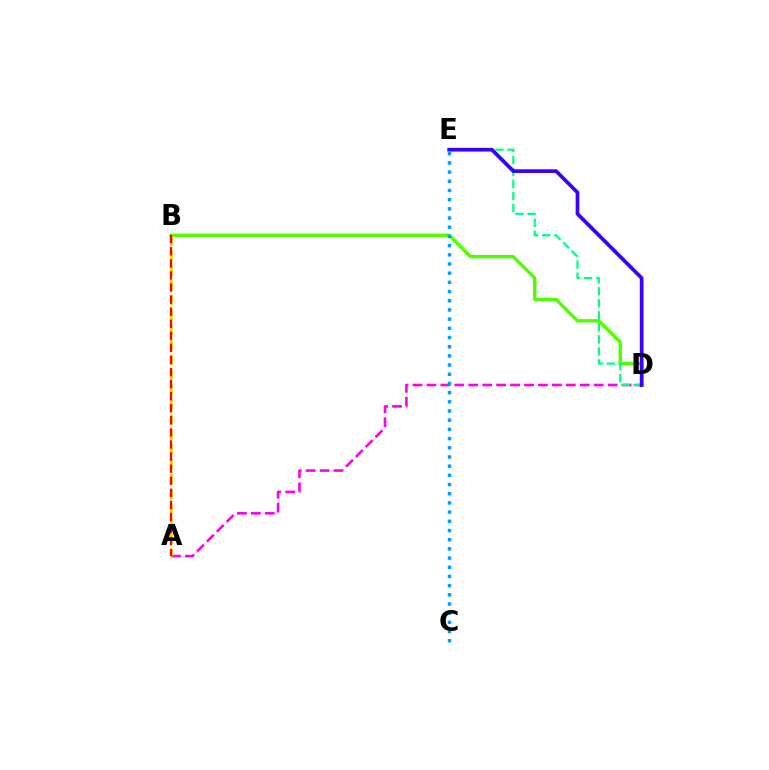{('B', 'D'): [{'color': '#4fff00', 'line_style': 'solid', 'thickness': 2.45}], ('A', 'D'): [{'color': '#ff00ed', 'line_style': 'dashed', 'thickness': 1.89}], ('D', 'E'): [{'color': '#00ff86', 'line_style': 'dashed', 'thickness': 1.63}, {'color': '#3700ff', 'line_style': 'solid', 'thickness': 2.67}], ('A', 'B'): [{'color': '#ffd500', 'line_style': 'dashed', 'thickness': 2.02}, {'color': '#ff0000', 'line_style': 'dashed', 'thickness': 1.64}], ('C', 'E'): [{'color': '#009eff', 'line_style': 'dotted', 'thickness': 2.5}]}